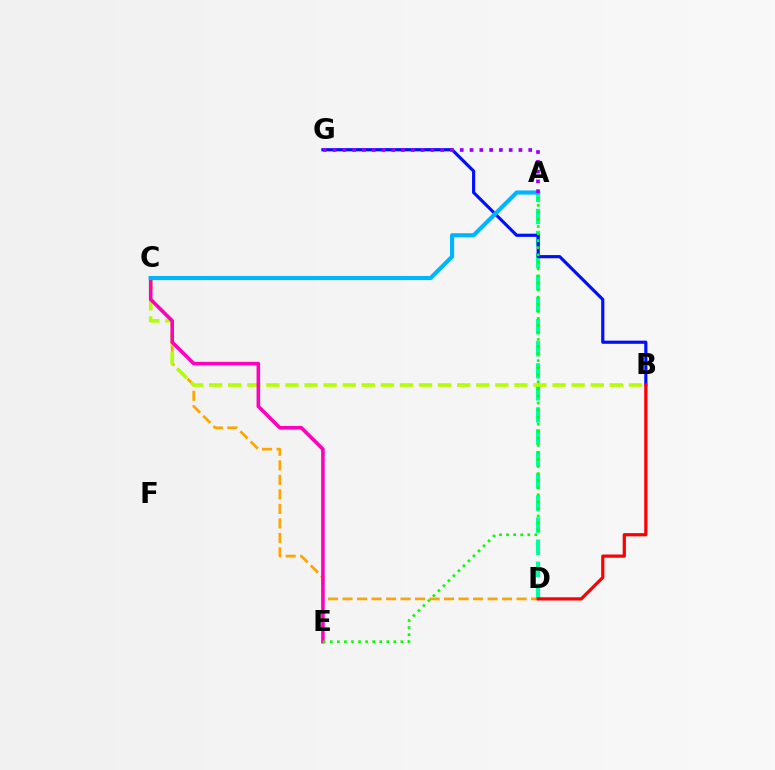{('A', 'D'): [{'color': '#00ff9d', 'line_style': 'dashed', 'thickness': 3.0}], ('C', 'D'): [{'color': '#ffa500', 'line_style': 'dashed', 'thickness': 1.97}], ('B', 'C'): [{'color': '#b3ff00', 'line_style': 'dashed', 'thickness': 2.59}], ('C', 'E'): [{'color': '#ff00bd', 'line_style': 'solid', 'thickness': 2.58}], ('B', 'G'): [{'color': '#0010ff', 'line_style': 'solid', 'thickness': 2.28}], ('B', 'D'): [{'color': '#ff0000', 'line_style': 'solid', 'thickness': 2.32}], ('A', 'C'): [{'color': '#00b5ff', 'line_style': 'solid', 'thickness': 2.98}], ('A', 'E'): [{'color': '#08ff00', 'line_style': 'dotted', 'thickness': 1.92}], ('A', 'G'): [{'color': '#9b00ff', 'line_style': 'dotted', 'thickness': 2.66}]}